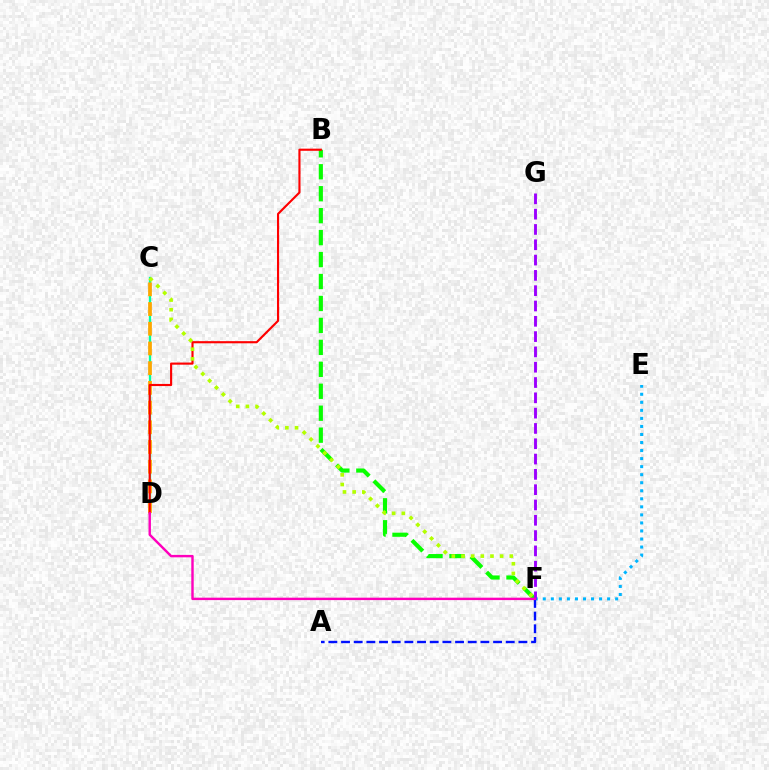{('E', 'F'): [{'color': '#00b5ff', 'line_style': 'dotted', 'thickness': 2.18}], ('B', 'F'): [{'color': '#08ff00', 'line_style': 'dashed', 'thickness': 2.98}], ('C', 'D'): [{'color': '#00ff9d', 'line_style': 'solid', 'thickness': 1.66}, {'color': '#ffa500', 'line_style': 'dashed', 'thickness': 2.68}], ('B', 'D'): [{'color': '#ff0000', 'line_style': 'solid', 'thickness': 1.54}], ('F', 'G'): [{'color': '#9b00ff', 'line_style': 'dashed', 'thickness': 2.08}], ('A', 'F'): [{'color': '#0010ff', 'line_style': 'dashed', 'thickness': 1.72}], ('D', 'F'): [{'color': '#ff00bd', 'line_style': 'solid', 'thickness': 1.74}], ('C', 'F'): [{'color': '#b3ff00', 'line_style': 'dotted', 'thickness': 2.63}]}